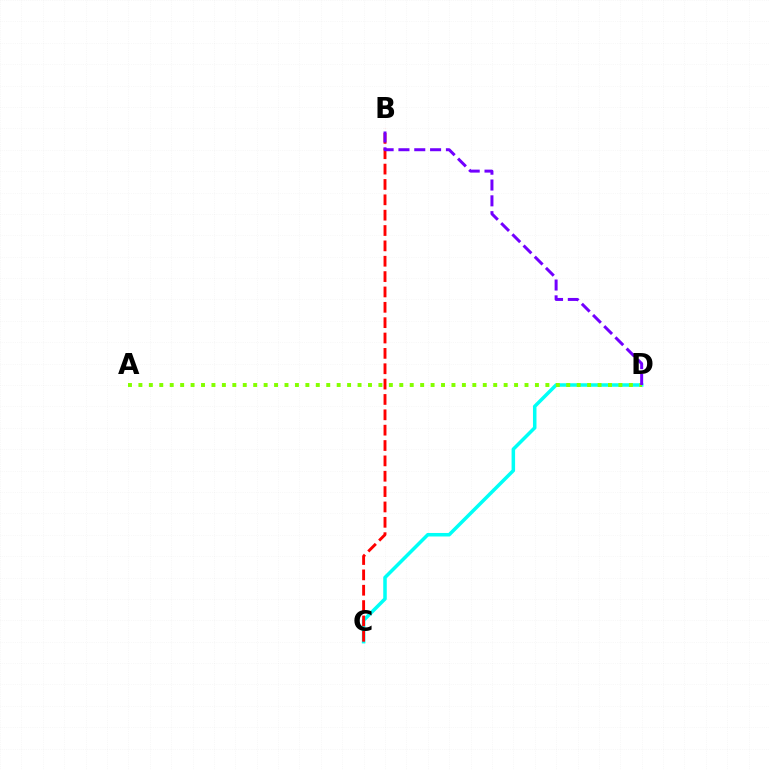{('C', 'D'): [{'color': '#00fff6', 'line_style': 'solid', 'thickness': 2.53}], ('B', 'C'): [{'color': '#ff0000', 'line_style': 'dashed', 'thickness': 2.09}], ('A', 'D'): [{'color': '#84ff00', 'line_style': 'dotted', 'thickness': 2.84}], ('B', 'D'): [{'color': '#7200ff', 'line_style': 'dashed', 'thickness': 2.15}]}